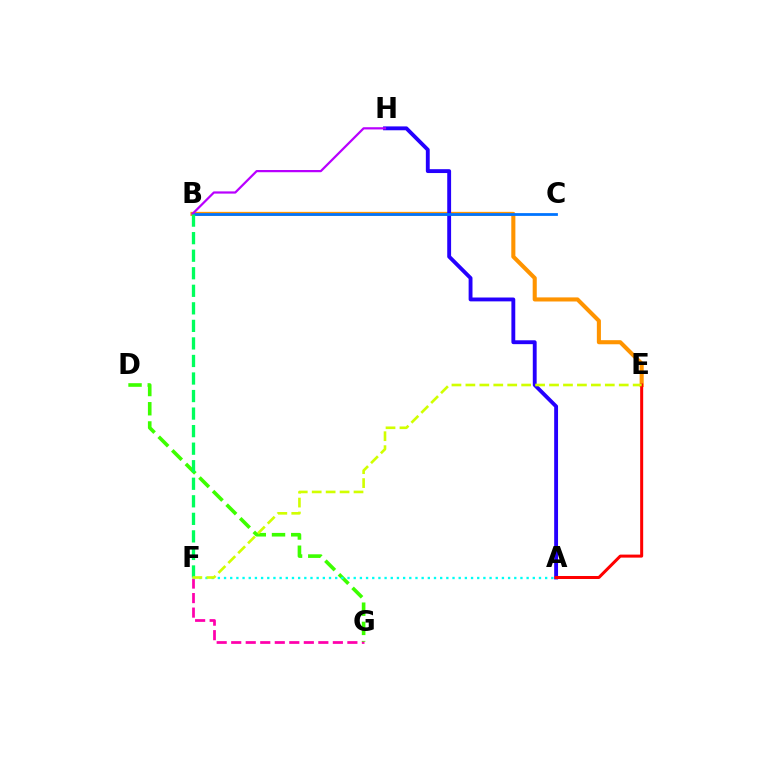{('B', 'E'): [{'color': '#ff9400', 'line_style': 'solid', 'thickness': 2.94}], ('A', 'H'): [{'color': '#2500ff', 'line_style': 'solid', 'thickness': 2.78}], ('B', 'C'): [{'color': '#0074ff', 'line_style': 'solid', 'thickness': 2.0}], ('B', 'H'): [{'color': '#b900ff', 'line_style': 'solid', 'thickness': 1.6}], ('F', 'G'): [{'color': '#ff00ac', 'line_style': 'dashed', 'thickness': 1.97}], ('D', 'G'): [{'color': '#3dff00', 'line_style': 'dashed', 'thickness': 2.61}], ('A', 'F'): [{'color': '#00fff6', 'line_style': 'dotted', 'thickness': 1.68}], ('A', 'E'): [{'color': '#ff0000', 'line_style': 'solid', 'thickness': 2.17}], ('B', 'F'): [{'color': '#00ff5c', 'line_style': 'dashed', 'thickness': 2.38}], ('E', 'F'): [{'color': '#d1ff00', 'line_style': 'dashed', 'thickness': 1.89}]}